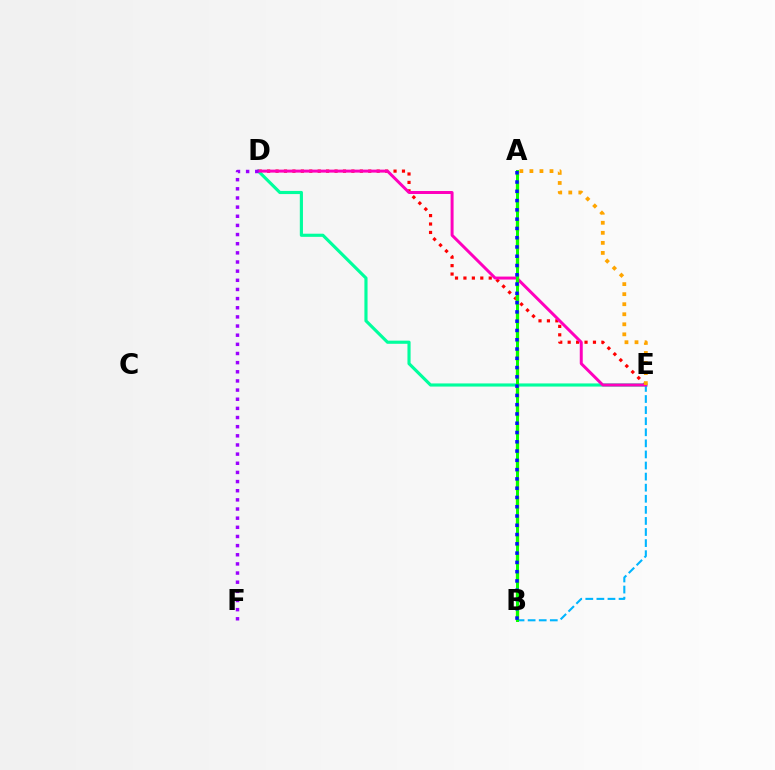{('D', 'E'): [{'color': '#ff0000', 'line_style': 'dotted', 'thickness': 2.29}, {'color': '#00ff9d', 'line_style': 'solid', 'thickness': 2.26}, {'color': '#ff00bd', 'line_style': 'solid', 'thickness': 2.14}], ('A', 'B'): [{'color': '#b3ff00', 'line_style': 'dashed', 'thickness': 2.52}, {'color': '#08ff00', 'line_style': 'solid', 'thickness': 2.14}, {'color': '#0010ff', 'line_style': 'dotted', 'thickness': 2.52}], ('B', 'E'): [{'color': '#00b5ff', 'line_style': 'dashed', 'thickness': 1.51}], ('A', 'E'): [{'color': '#ffa500', 'line_style': 'dotted', 'thickness': 2.73}], ('D', 'F'): [{'color': '#9b00ff', 'line_style': 'dotted', 'thickness': 2.49}]}